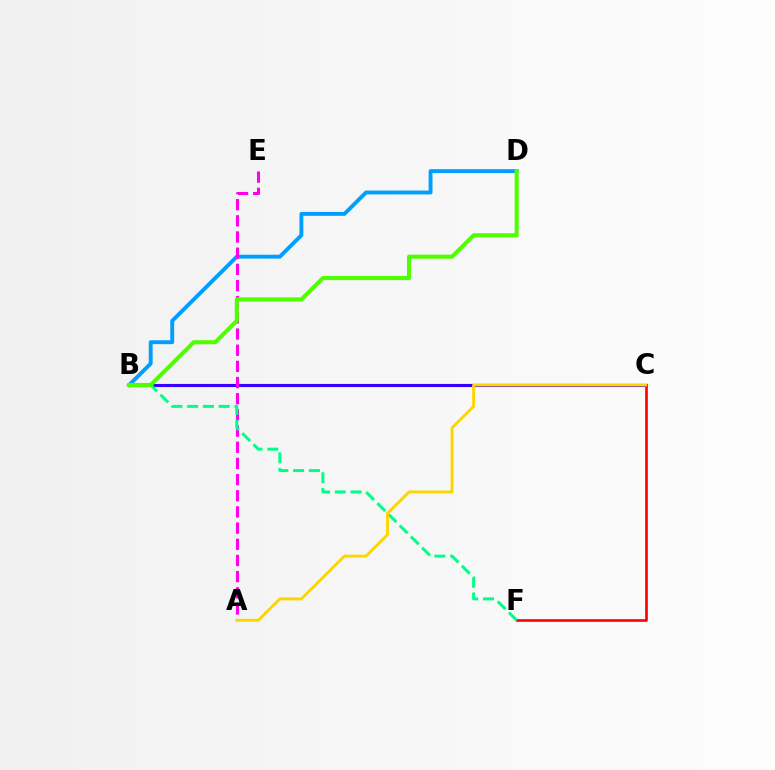{('B', 'C'): [{'color': '#3700ff', 'line_style': 'solid', 'thickness': 2.24}], ('B', 'D'): [{'color': '#009eff', 'line_style': 'solid', 'thickness': 2.8}, {'color': '#4fff00', 'line_style': 'solid', 'thickness': 2.94}], ('C', 'F'): [{'color': '#ff0000', 'line_style': 'solid', 'thickness': 1.9}], ('A', 'E'): [{'color': '#ff00ed', 'line_style': 'dashed', 'thickness': 2.2}], ('B', 'F'): [{'color': '#00ff86', 'line_style': 'dashed', 'thickness': 2.14}], ('A', 'C'): [{'color': '#ffd500', 'line_style': 'solid', 'thickness': 2.1}]}